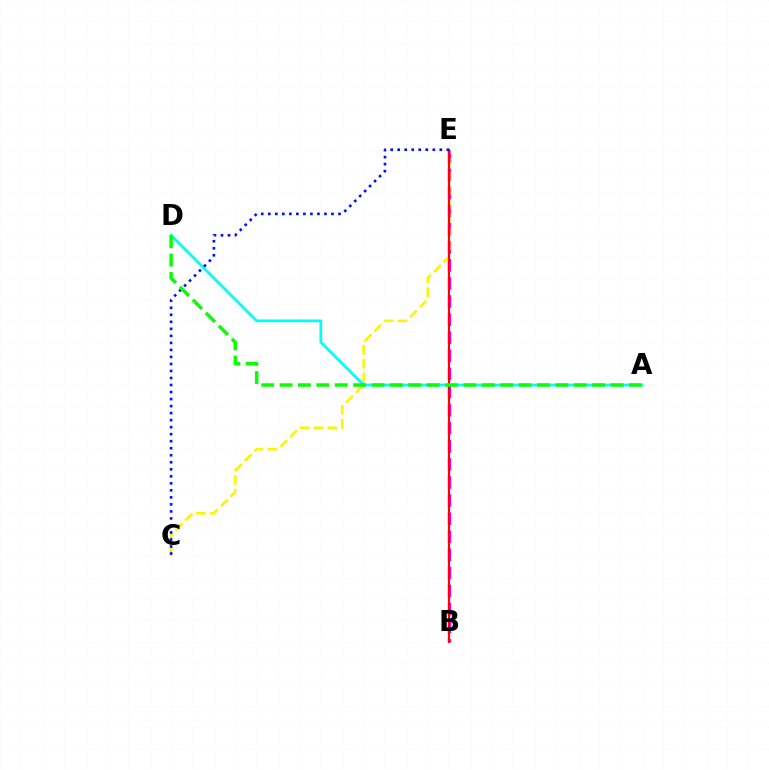{('B', 'E'): [{'color': '#ee00ff', 'line_style': 'dashed', 'thickness': 2.46}, {'color': '#ff0000', 'line_style': 'solid', 'thickness': 1.55}], ('C', 'E'): [{'color': '#fcf500', 'line_style': 'dashed', 'thickness': 1.88}, {'color': '#0010ff', 'line_style': 'dotted', 'thickness': 1.91}], ('A', 'D'): [{'color': '#00fff6', 'line_style': 'solid', 'thickness': 1.99}, {'color': '#08ff00', 'line_style': 'dashed', 'thickness': 2.5}]}